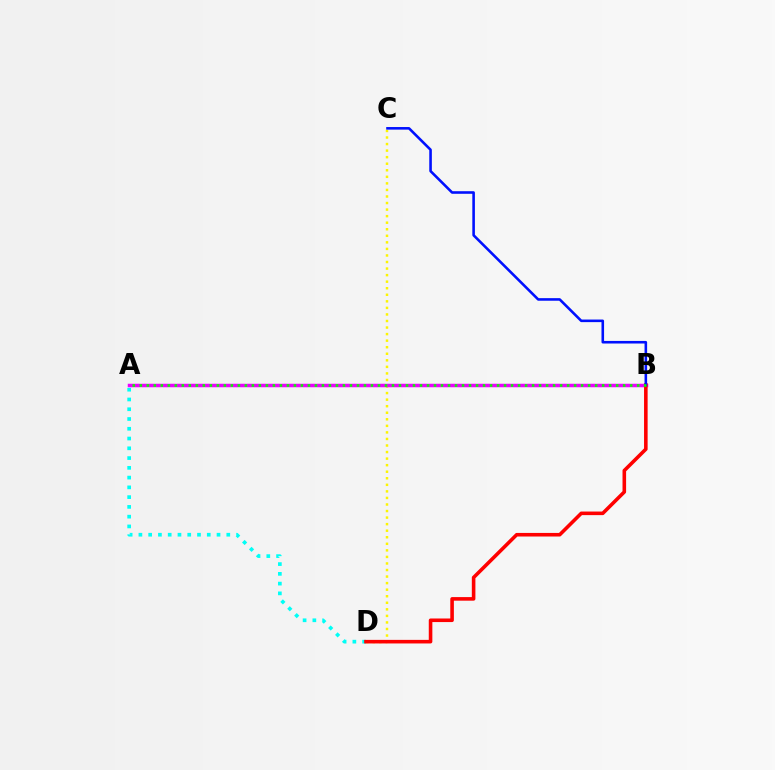{('A', 'D'): [{'color': '#00fff6', 'line_style': 'dotted', 'thickness': 2.65}], ('C', 'D'): [{'color': '#fcf500', 'line_style': 'dotted', 'thickness': 1.78}], ('A', 'B'): [{'color': '#ee00ff', 'line_style': 'solid', 'thickness': 2.52}, {'color': '#08ff00', 'line_style': 'dotted', 'thickness': 1.9}], ('B', 'D'): [{'color': '#ff0000', 'line_style': 'solid', 'thickness': 2.58}], ('B', 'C'): [{'color': '#0010ff', 'line_style': 'solid', 'thickness': 1.86}]}